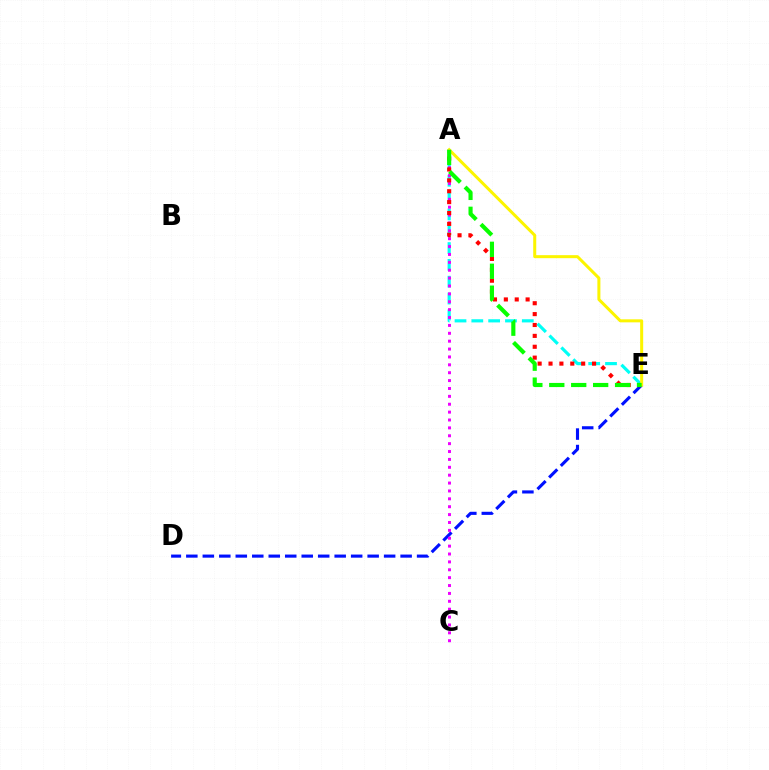{('D', 'E'): [{'color': '#0010ff', 'line_style': 'dashed', 'thickness': 2.24}], ('A', 'E'): [{'color': '#00fff6', 'line_style': 'dashed', 'thickness': 2.29}, {'color': '#ff0000', 'line_style': 'dotted', 'thickness': 2.96}, {'color': '#fcf500', 'line_style': 'solid', 'thickness': 2.17}, {'color': '#08ff00', 'line_style': 'dashed', 'thickness': 2.98}], ('A', 'C'): [{'color': '#ee00ff', 'line_style': 'dotted', 'thickness': 2.14}]}